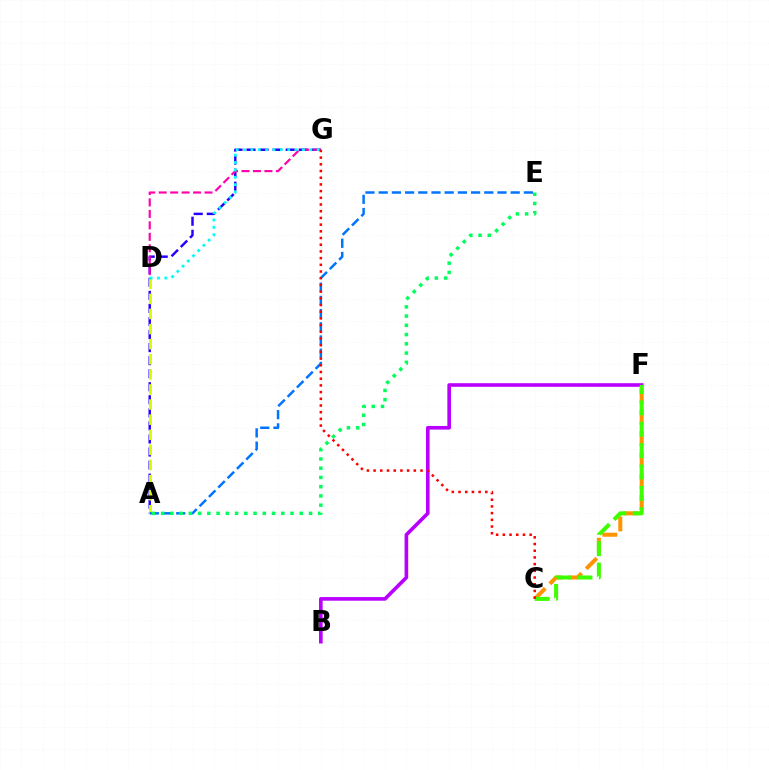{('A', 'G'): [{'color': '#2500ff', 'line_style': 'dashed', 'thickness': 1.77}], ('B', 'F'): [{'color': '#b900ff', 'line_style': 'solid', 'thickness': 2.61}], ('C', 'F'): [{'color': '#ff9400', 'line_style': 'dashed', 'thickness': 2.9}, {'color': '#3dff00', 'line_style': 'dashed', 'thickness': 2.9}], ('A', 'D'): [{'color': '#d1ff00', 'line_style': 'dashed', 'thickness': 2.05}], ('D', 'G'): [{'color': '#ff00ac', 'line_style': 'dashed', 'thickness': 1.56}, {'color': '#00fff6', 'line_style': 'dotted', 'thickness': 2.0}], ('A', 'E'): [{'color': '#0074ff', 'line_style': 'dashed', 'thickness': 1.79}, {'color': '#00ff5c', 'line_style': 'dotted', 'thickness': 2.51}], ('C', 'G'): [{'color': '#ff0000', 'line_style': 'dotted', 'thickness': 1.82}]}